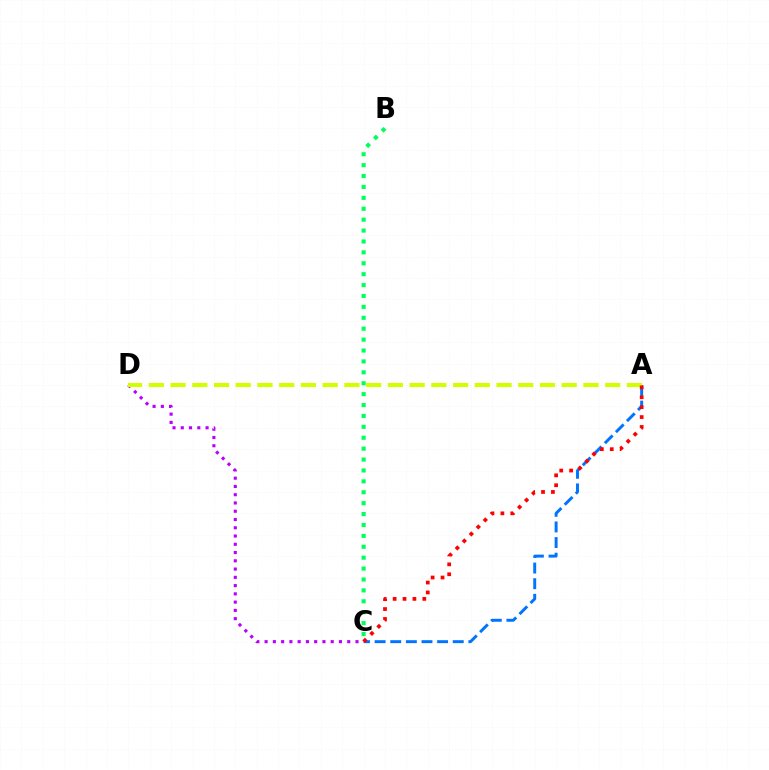{('C', 'D'): [{'color': '#b900ff', 'line_style': 'dotted', 'thickness': 2.24}], ('B', 'C'): [{'color': '#00ff5c', 'line_style': 'dotted', 'thickness': 2.96}], ('A', 'C'): [{'color': '#0074ff', 'line_style': 'dashed', 'thickness': 2.12}, {'color': '#ff0000', 'line_style': 'dotted', 'thickness': 2.69}], ('A', 'D'): [{'color': '#d1ff00', 'line_style': 'dashed', 'thickness': 2.95}]}